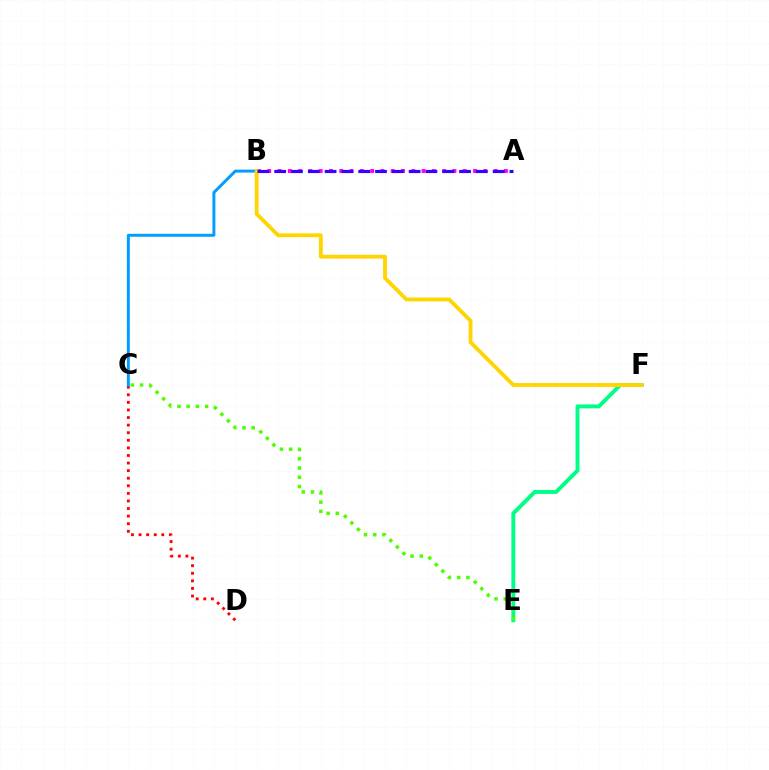{('E', 'F'): [{'color': '#00ff86', 'line_style': 'solid', 'thickness': 2.82}], ('C', 'E'): [{'color': '#4fff00', 'line_style': 'dotted', 'thickness': 2.51}], ('C', 'D'): [{'color': '#ff0000', 'line_style': 'dotted', 'thickness': 2.06}], ('B', 'C'): [{'color': '#009eff', 'line_style': 'solid', 'thickness': 2.14}], ('A', 'B'): [{'color': '#ff00ed', 'line_style': 'dotted', 'thickness': 2.8}, {'color': '#3700ff', 'line_style': 'dashed', 'thickness': 2.28}], ('B', 'F'): [{'color': '#ffd500', 'line_style': 'solid', 'thickness': 2.75}]}